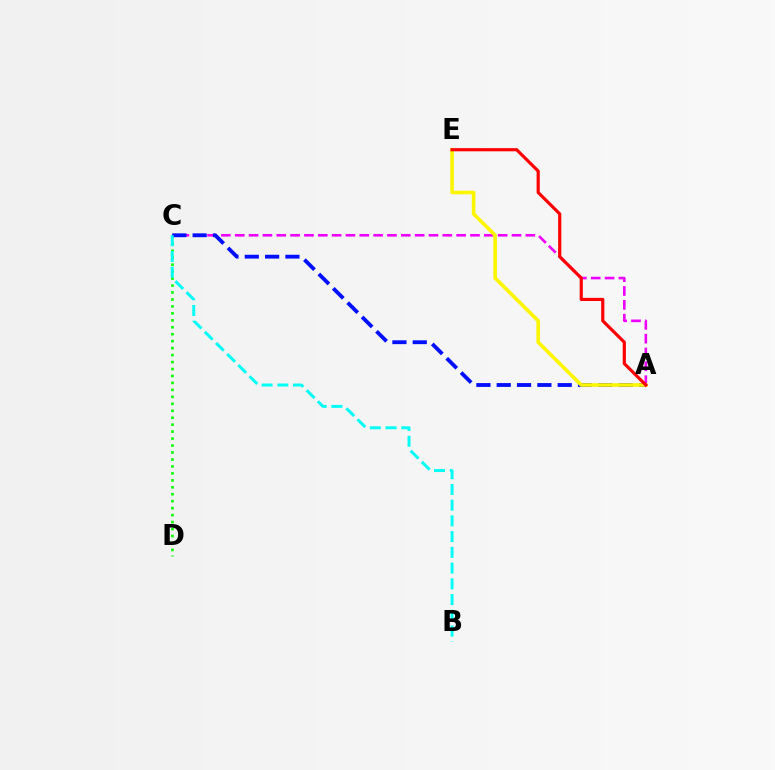{('C', 'D'): [{'color': '#08ff00', 'line_style': 'dotted', 'thickness': 1.89}], ('A', 'C'): [{'color': '#ee00ff', 'line_style': 'dashed', 'thickness': 1.88}, {'color': '#0010ff', 'line_style': 'dashed', 'thickness': 2.76}], ('A', 'E'): [{'color': '#fcf500', 'line_style': 'solid', 'thickness': 2.6}, {'color': '#ff0000', 'line_style': 'solid', 'thickness': 2.28}], ('B', 'C'): [{'color': '#00fff6', 'line_style': 'dashed', 'thickness': 2.14}]}